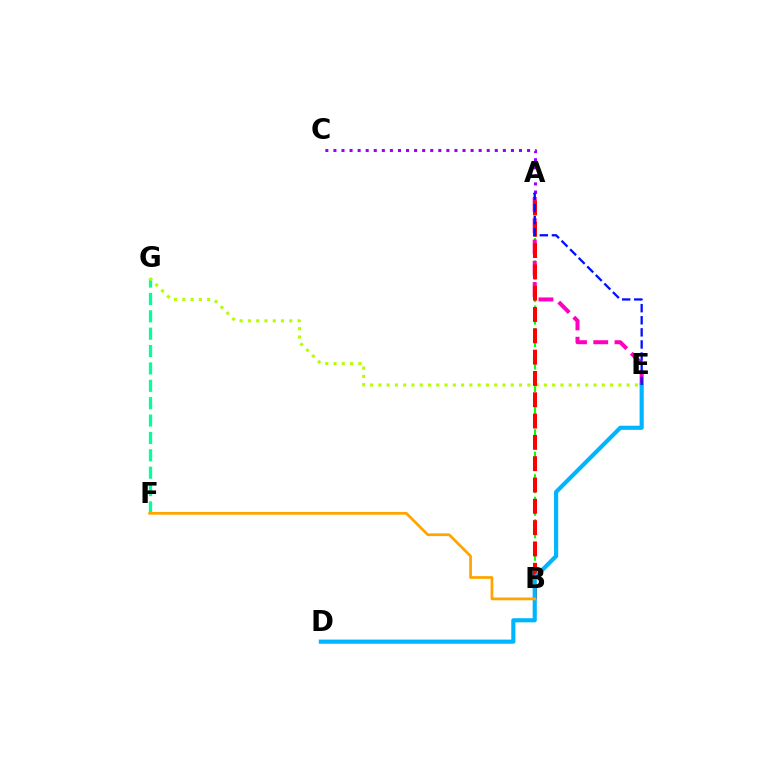{('A', 'C'): [{'color': '#9b00ff', 'line_style': 'dotted', 'thickness': 2.19}], ('A', 'B'): [{'color': '#08ff00', 'line_style': 'dashed', 'thickness': 1.53}, {'color': '#ff0000', 'line_style': 'dashed', 'thickness': 2.9}], ('A', 'E'): [{'color': '#ff00bd', 'line_style': 'dashed', 'thickness': 2.89}, {'color': '#0010ff', 'line_style': 'dashed', 'thickness': 1.64}], ('F', 'G'): [{'color': '#00ff9d', 'line_style': 'dashed', 'thickness': 2.36}], ('E', 'G'): [{'color': '#b3ff00', 'line_style': 'dotted', 'thickness': 2.25}], ('D', 'E'): [{'color': '#00b5ff', 'line_style': 'solid', 'thickness': 2.98}], ('B', 'F'): [{'color': '#ffa500', 'line_style': 'solid', 'thickness': 1.98}]}